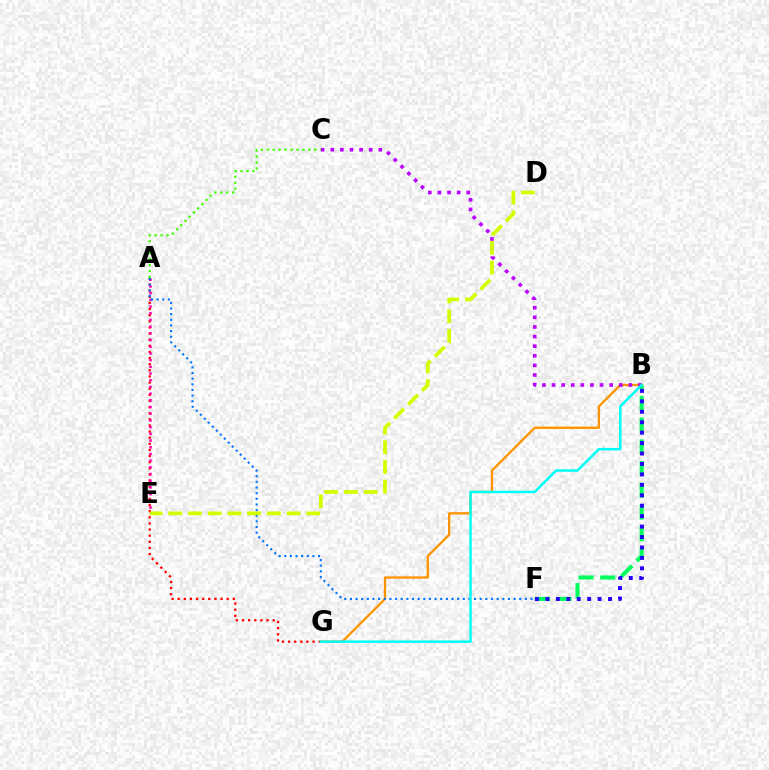{('A', 'G'): [{'color': '#ff0000', 'line_style': 'dotted', 'thickness': 1.66}], ('A', 'E'): [{'color': '#ff00ac', 'line_style': 'dotted', 'thickness': 1.82}], ('B', 'F'): [{'color': '#00ff5c', 'line_style': 'dashed', 'thickness': 2.95}, {'color': '#2500ff', 'line_style': 'dotted', 'thickness': 2.84}], ('B', 'G'): [{'color': '#ff9400', 'line_style': 'solid', 'thickness': 1.68}, {'color': '#00fff6', 'line_style': 'solid', 'thickness': 1.79}], ('B', 'C'): [{'color': '#b900ff', 'line_style': 'dotted', 'thickness': 2.61}], ('A', 'F'): [{'color': '#0074ff', 'line_style': 'dotted', 'thickness': 1.53}], ('D', 'E'): [{'color': '#d1ff00', 'line_style': 'dashed', 'thickness': 2.68}], ('A', 'C'): [{'color': '#3dff00', 'line_style': 'dotted', 'thickness': 1.62}]}